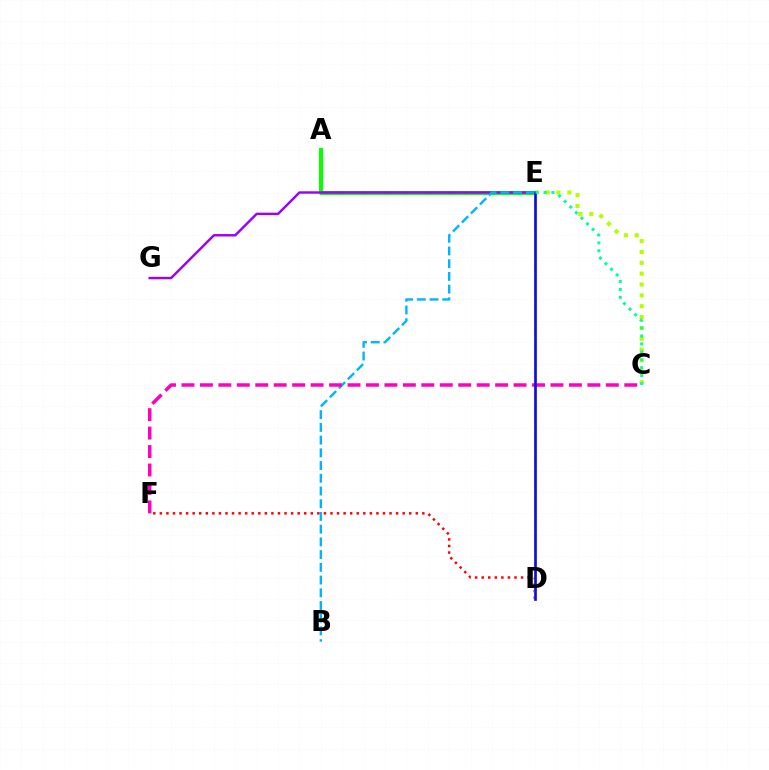{('C', 'E'): [{'color': '#b3ff00', 'line_style': 'dotted', 'thickness': 2.95}, {'color': '#00ff9d', 'line_style': 'dotted', 'thickness': 2.15}], ('A', 'E'): [{'color': '#08ff00', 'line_style': 'solid', 'thickness': 2.97}], ('E', 'G'): [{'color': '#9b00ff', 'line_style': 'solid', 'thickness': 1.75}], ('D', 'F'): [{'color': '#ff0000', 'line_style': 'dotted', 'thickness': 1.78}], ('B', 'E'): [{'color': '#00b5ff', 'line_style': 'dashed', 'thickness': 1.73}], ('D', 'E'): [{'color': '#ffa500', 'line_style': 'solid', 'thickness': 2.01}, {'color': '#0010ff', 'line_style': 'solid', 'thickness': 1.83}], ('C', 'F'): [{'color': '#ff00bd', 'line_style': 'dashed', 'thickness': 2.51}]}